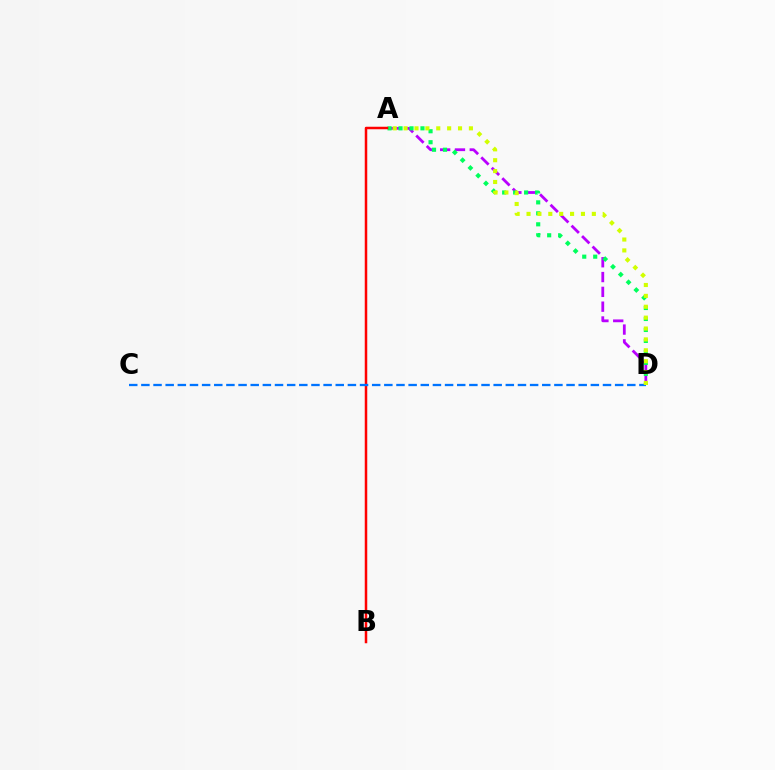{('A', 'D'): [{'color': '#b900ff', 'line_style': 'dashed', 'thickness': 2.01}, {'color': '#00ff5c', 'line_style': 'dotted', 'thickness': 2.98}, {'color': '#d1ff00', 'line_style': 'dotted', 'thickness': 2.96}], ('A', 'B'): [{'color': '#ff0000', 'line_style': 'solid', 'thickness': 1.8}], ('C', 'D'): [{'color': '#0074ff', 'line_style': 'dashed', 'thickness': 1.65}]}